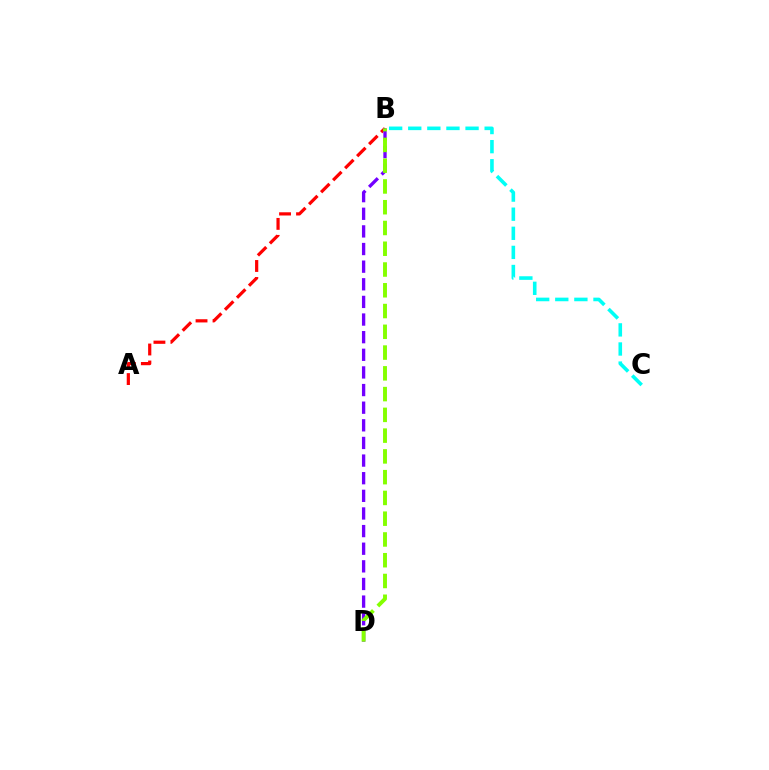{('B', 'C'): [{'color': '#00fff6', 'line_style': 'dashed', 'thickness': 2.59}], ('A', 'B'): [{'color': '#ff0000', 'line_style': 'dashed', 'thickness': 2.31}], ('B', 'D'): [{'color': '#7200ff', 'line_style': 'dashed', 'thickness': 2.39}, {'color': '#84ff00', 'line_style': 'dashed', 'thickness': 2.82}]}